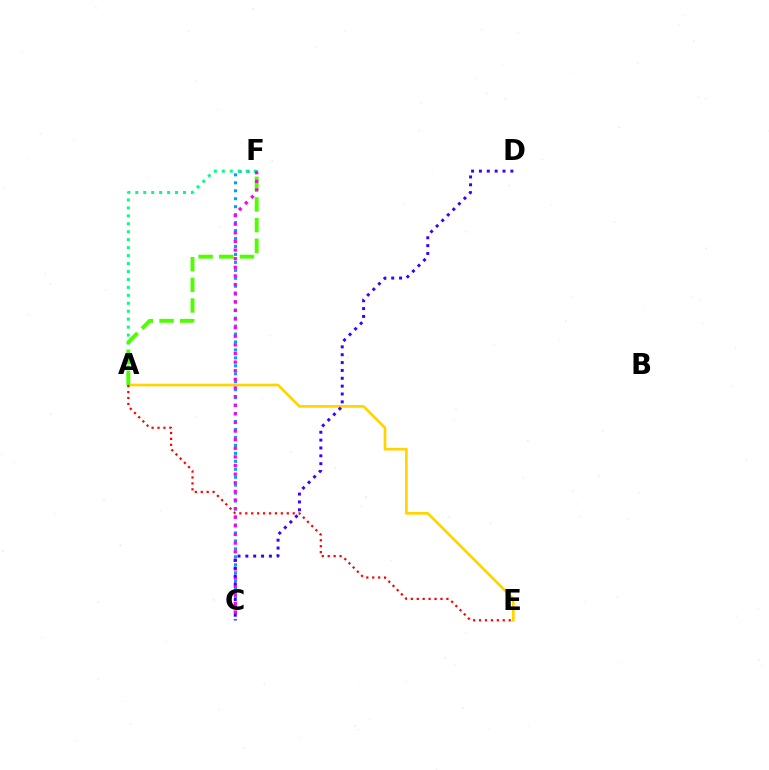{('C', 'F'): [{'color': '#009eff', 'line_style': 'dotted', 'thickness': 2.16}, {'color': '#ff00ed', 'line_style': 'dotted', 'thickness': 2.34}], ('A', 'F'): [{'color': '#00ff86', 'line_style': 'dotted', 'thickness': 2.16}, {'color': '#4fff00', 'line_style': 'dashed', 'thickness': 2.81}], ('A', 'E'): [{'color': '#ffd500', 'line_style': 'solid', 'thickness': 1.93}, {'color': '#ff0000', 'line_style': 'dotted', 'thickness': 1.61}], ('C', 'D'): [{'color': '#3700ff', 'line_style': 'dotted', 'thickness': 2.13}]}